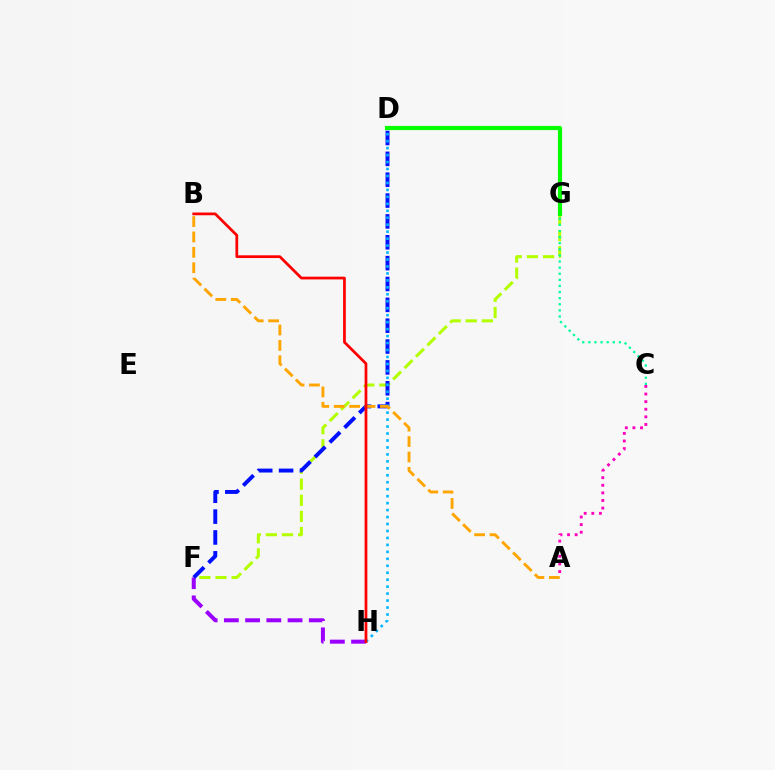{('F', 'G'): [{'color': '#b3ff00', 'line_style': 'dashed', 'thickness': 2.19}], ('F', 'H'): [{'color': '#9b00ff', 'line_style': 'dashed', 'thickness': 2.88}], ('A', 'C'): [{'color': '#ff00bd', 'line_style': 'dotted', 'thickness': 2.07}], ('D', 'F'): [{'color': '#0010ff', 'line_style': 'dashed', 'thickness': 2.83}], ('C', 'G'): [{'color': '#00ff9d', 'line_style': 'dotted', 'thickness': 1.66}], ('D', 'H'): [{'color': '#00b5ff', 'line_style': 'dotted', 'thickness': 1.89}], ('D', 'G'): [{'color': '#08ff00', 'line_style': 'solid', 'thickness': 2.99}], ('A', 'B'): [{'color': '#ffa500', 'line_style': 'dashed', 'thickness': 2.09}], ('B', 'H'): [{'color': '#ff0000', 'line_style': 'solid', 'thickness': 1.97}]}